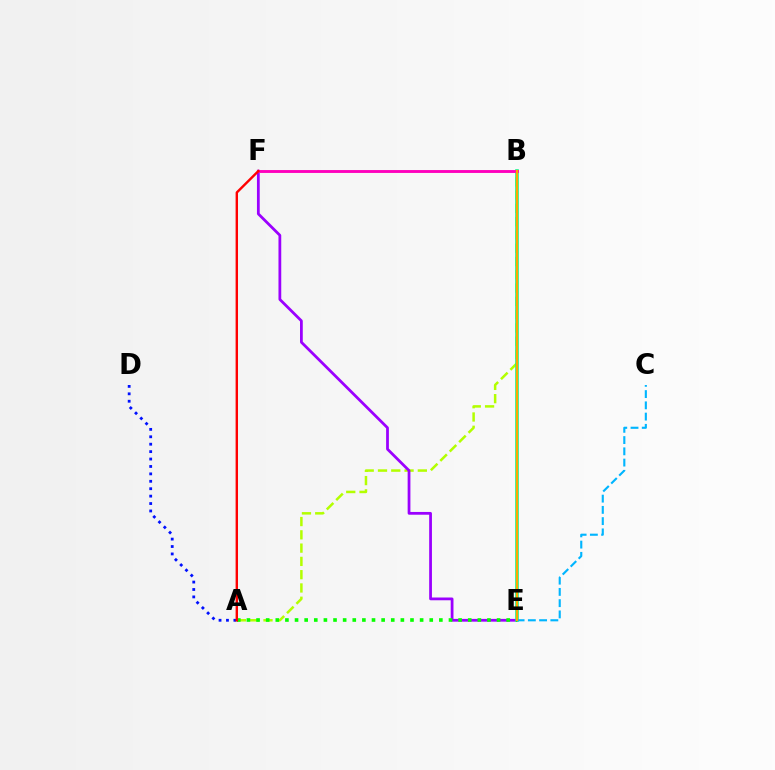{('A', 'B'): [{'color': '#b3ff00', 'line_style': 'dashed', 'thickness': 1.8}], ('E', 'F'): [{'color': '#9b00ff', 'line_style': 'solid', 'thickness': 1.99}], ('B', 'E'): [{'color': '#00ff9d', 'line_style': 'solid', 'thickness': 2.6}, {'color': '#ffa500', 'line_style': 'solid', 'thickness': 1.63}], ('B', 'F'): [{'color': '#ff00bd', 'line_style': 'solid', 'thickness': 2.08}], ('A', 'D'): [{'color': '#0010ff', 'line_style': 'dotted', 'thickness': 2.02}], ('C', 'E'): [{'color': '#00b5ff', 'line_style': 'dashed', 'thickness': 1.53}], ('A', 'E'): [{'color': '#08ff00', 'line_style': 'dotted', 'thickness': 2.61}], ('A', 'F'): [{'color': '#ff0000', 'line_style': 'solid', 'thickness': 1.73}]}